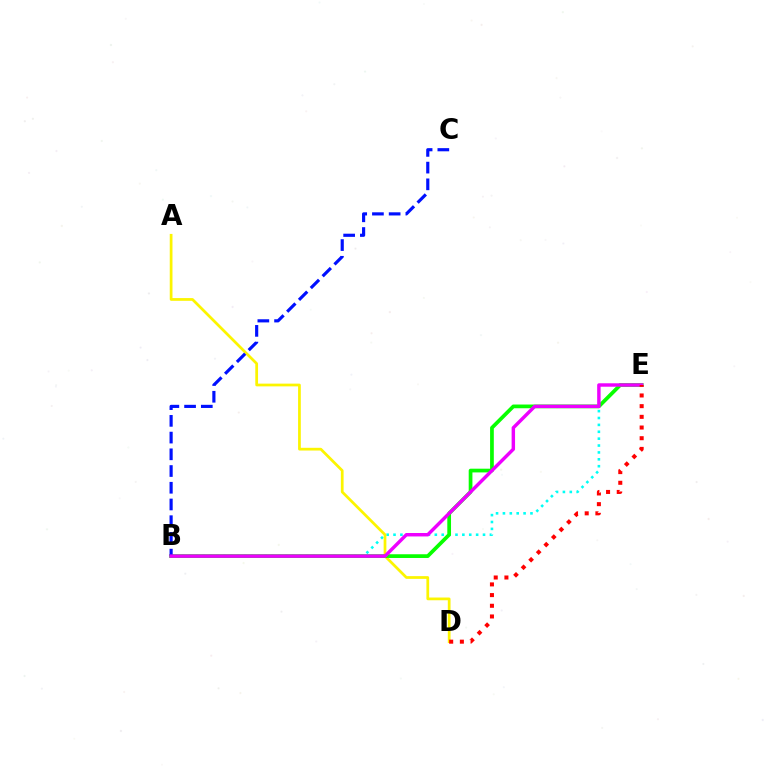{('B', 'E'): [{'color': '#00fff6', 'line_style': 'dotted', 'thickness': 1.87}, {'color': '#08ff00', 'line_style': 'solid', 'thickness': 2.68}, {'color': '#ee00ff', 'line_style': 'solid', 'thickness': 2.47}], ('A', 'D'): [{'color': '#fcf500', 'line_style': 'solid', 'thickness': 1.97}], ('B', 'C'): [{'color': '#0010ff', 'line_style': 'dashed', 'thickness': 2.27}], ('D', 'E'): [{'color': '#ff0000', 'line_style': 'dotted', 'thickness': 2.9}]}